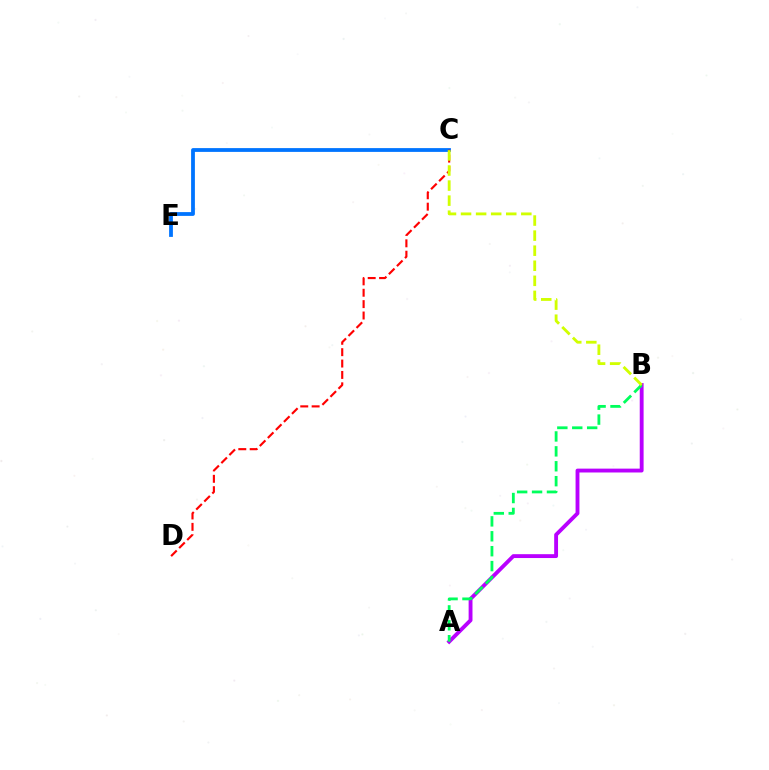{('C', 'E'): [{'color': '#0074ff', 'line_style': 'solid', 'thickness': 2.73}], ('C', 'D'): [{'color': '#ff0000', 'line_style': 'dashed', 'thickness': 1.55}], ('A', 'B'): [{'color': '#b900ff', 'line_style': 'solid', 'thickness': 2.78}, {'color': '#00ff5c', 'line_style': 'dashed', 'thickness': 2.03}], ('B', 'C'): [{'color': '#d1ff00', 'line_style': 'dashed', 'thickness': 2.05}]}